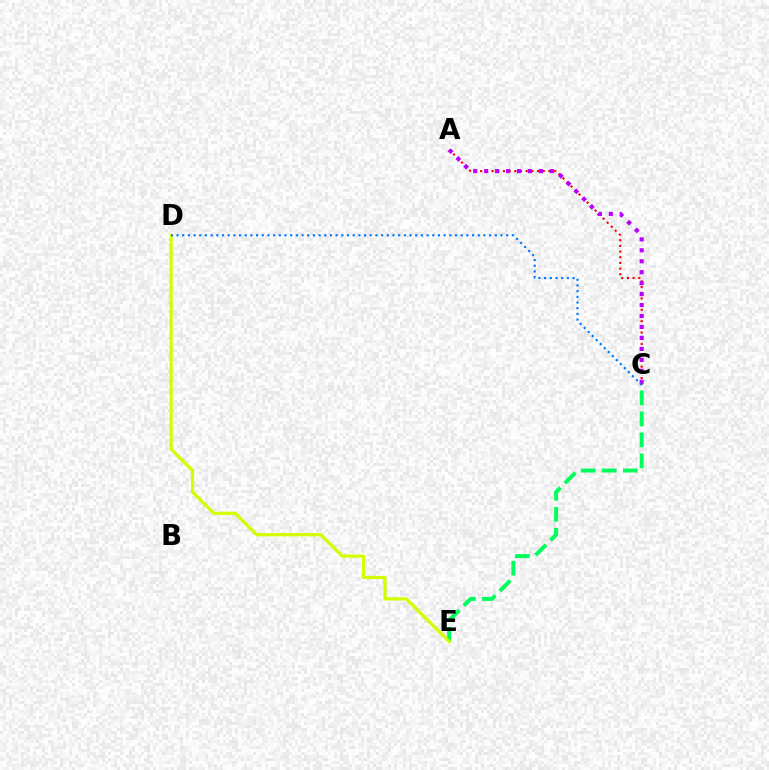{('A', 'C'): [{'color': '#ff0000', 'line_style': 'dotted', 'thickness': 1.55}, {'color': '#b900ff', 'line_style': 'dotted', 'thickness': 2.98}], ('C', 'E'): [{'color': '#00ff5c', 'line_style': 'dashed', 'thickness': 2.86}], ('D', 'E'): [{'color': '#d1ff00', 'line_style': 'solid', 'thickness': 2.32}], ('C', 'D'): [{'color': '#0074ff', 'line_style': 'dotted', 'thickness': 1.54}]}